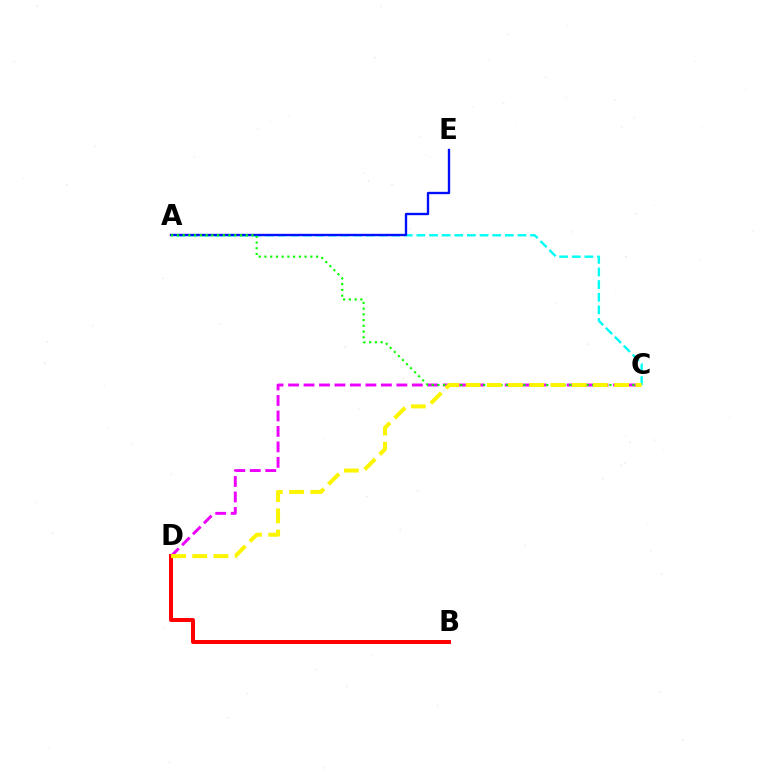{('B', 'D'): [{'color': '#ff0000', 'line_style': 'solid', 'thickness': 2.86}], ('C', 'D'): [{'color': '#ee00ff', 'line_style': 'dashed', 'thickness': 2.1}, {'color': '#fcf500', 'line_style': 'dashed', 'thickness': 2.88}], ('A', 'C'): [{'color': '#00fff6', 'line_style': 'dashed', 'thickness': 1.72}, {'color': '#08ff00', 'line_style': 'dotted', 'thickness': 1.56}], ('A', 'E'): [{'color': '#0010ff', 'line_style': 'solid', 'thickness': 1.7}]}